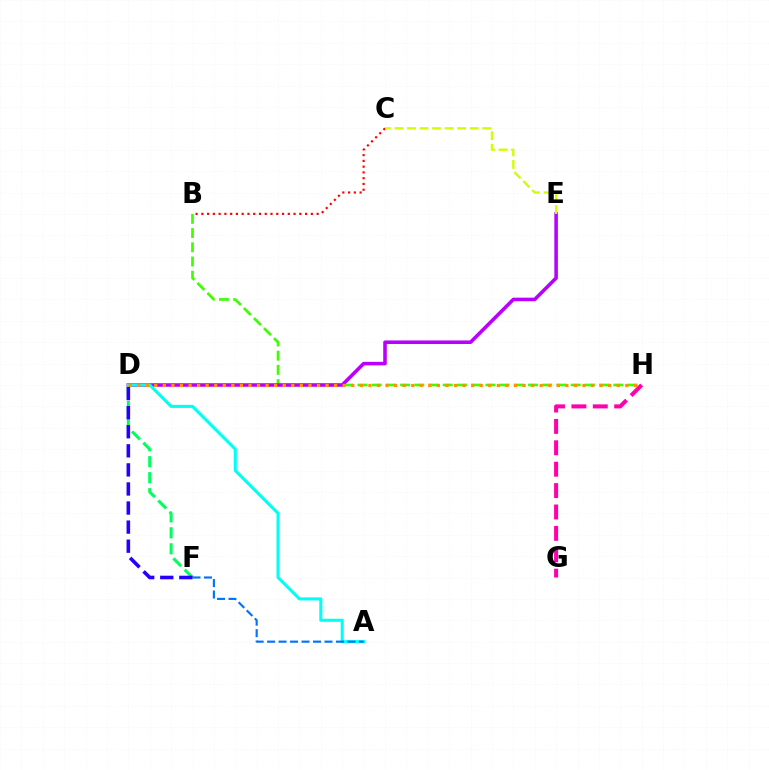{('B', 'H'): [{'color': '#3dff00', 'line_style': 'dashed', 'thickness': 1.93}], ('D', 'E'): [{'color': '#b900ff', 'line_style': 'solid', 'thickness': 2.56}], ('B', 'C'): [{'color': '#ff0000', 'line_style': 'dotted', 'thickness': 1.57}], ('D', 'F'): [{'color': '#00ff5c', 'line_style': 'dashed', 'thickness': 2.17}, {'color': '#2500ff', 'line_style': 'dashed', 'thickness': 2.59}], ('A', 'D'): [{'color': '#00fff6', 'line_style': 'solid', 'thickness': 2.2}], ('C', 'E'): [{'color': '#d1ff00', 'line_style': 'dashed', 'thickness': 1.7}], ('A', 'F'): [{'color': '#0074ff', 'line_style': 'dashed', 'thickness': 1.56}], ('D', 'H'): [{'color': '#ff9400', 'line_style': 'dotted', 'thickness': 2.33}], ('G', 'H'): [{'color': '#ff00ac', 'line_style': 'dashed', 'thickness': 2.91}]}